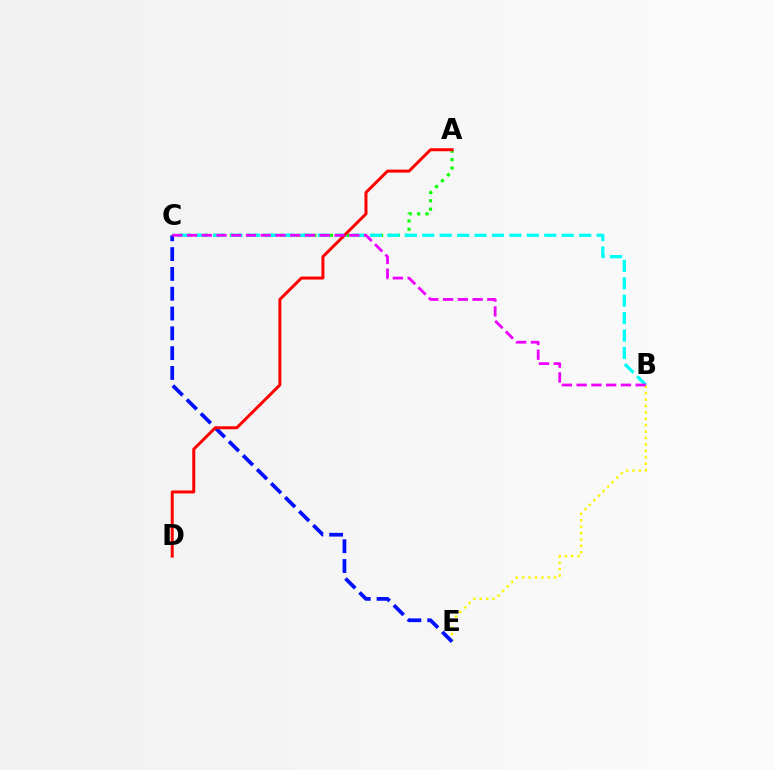{('B', 'E'): [{'color': '#fcf500', 'line_style': 'dotted', 'thickness': 1.74}], ('A', 'C'): [{'color': '#08ff00', 'line_style': 'dotted', 'thickness': 2.27}], ('B', 'C'): [{'color': '#00fff6', 'line_style': 'dashed', 'thickness': 2.37}, {'color': '#ee00ff', 'line_style': 'dashed', 'thickness': 2.0}], ('C', 'E'): [{'color': '#0010ff', 'line_style': 'dashed', 'thickness': 2.69}], ('A', 'D'): [{'color': '#ff0000', 'line_style': 'solid', 'thickness': 2.15}]}